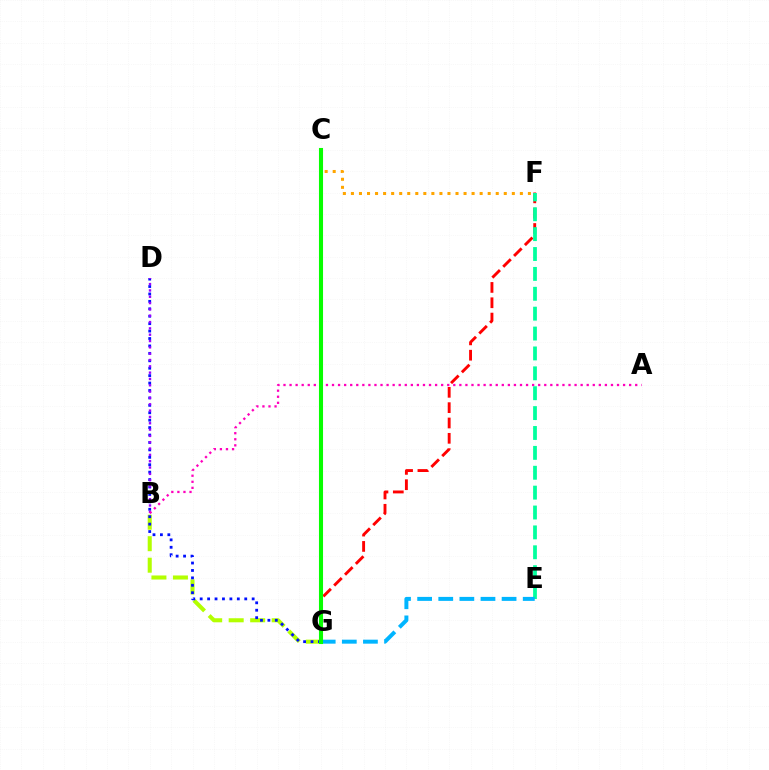{('B', 'G'): [{'color': '#b3ff00', 'line_style': 'dashed', 'thickness': 2.92}], ('D', 'G'): [{'color': '#0010ff', 'line_style': 'dotted', 'thickness': 2.02}], ('B', 'D'): [{'color': '#9b00ff', 'line_style': 'dotted', 'thickness': 1.72}], ('C', 'F'): [{'color': '#ffa500', 'line_style': 'dotted', 'thickness': 2.19}], ('F', 'G'): [{'color': '#ff0000', 'line_style': 'dashed', 'thickness': 2.08}], ('A', 'B'): [{'color': '#ff00bd', 'line_style': 'dotted', 'thickness': 1.65}], ('E', 'F'): [{'color': '#00ff9d', 'line_style': 'dashed', 'thickness': 2.7}], ('E', 'G'): [{'color': '#00b5ff', 'line_style': 'dashed', 'thickness': 2.87}], ('C', 'G'): [{'color': '#08ff00', 'line_style': 'solid', 'thickness': 2.93}]}